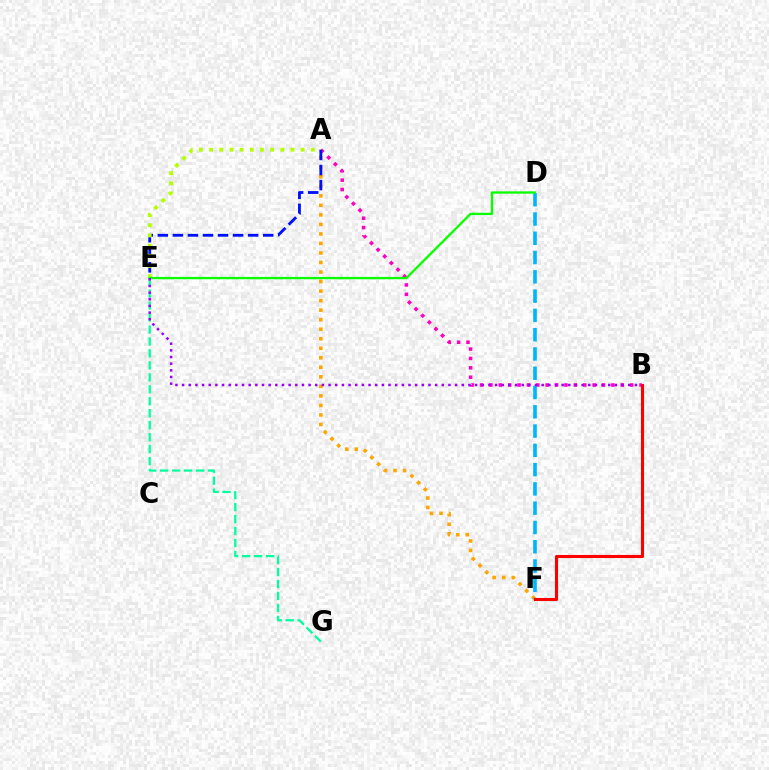{('A', 'B'): [{'color': '#ff00bd', 'line_style': 'dotted', 'thickness': 2.55}], ('A', 'F'): [{'color': '#ffa500', 'line_style': 'dotted', 'thickness': 2.59}], ('E', 'G'): [{'color': '#00ff9d', 'line_style': 'dashed', 'thickness': 1.63}], ('A', 'E'): [{'color': '#0010ff', 'line_style': 'dashed', 'thickness': 2.04}, {'color': '#b3ff00', 'line_style': 'dotted', 'thickness': 2.76}], ('D', 'F'): [{'color': '#00b5ff', 'line_style': 'dashed', 'thickness': 2.62}], ('B', 'F'): [{'color': '#ff0000', 'line_style': 'solid', 'thickness': 2.22}], ('D', 'E'): [{'color': '#08ff00', 'line_style': 'solid', 'thickness': 1.66}], ('B', 'E'): [{'color': '#9b00ff', 'line_style': 'dotted', 'thickness': 1.81}]}